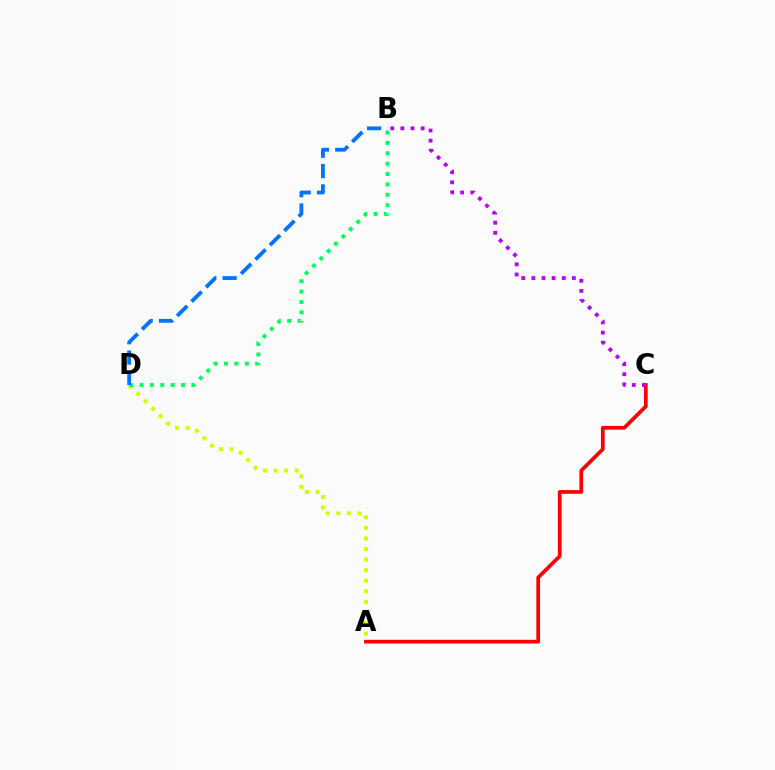{('A', 'D'): [{'color': '#d1ff00', 'line_style': 'dotted', 'thickness': 2.87}], ('A', 'C'): [{'color': '#ff0000', 'line_style': 'solid', 'thickness': 2.67}], ('B', 'D'): [{'color': '#00ff5c', 'line_style': 'dotted', 'thickness': 2.82}, {'color': '#0074ff', 'line_style': 'dashed', 'thickness': 2.76}], ('B', 'C'): [{'color': '#b900ff', 'line_style': 'dotted', 'thickness': 2.75}]}